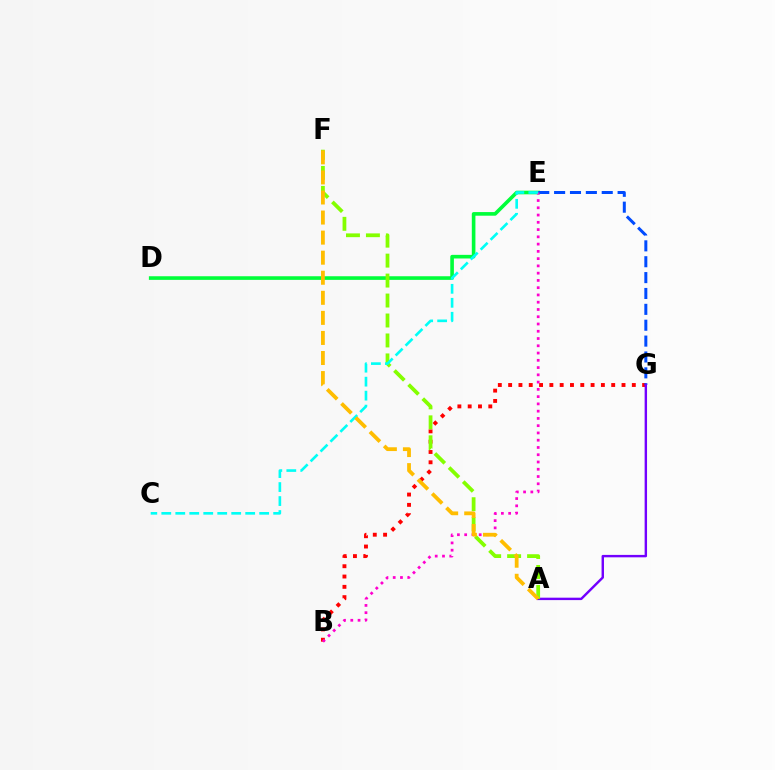{('D', 'E'): [{'color': '#00ff39', 'line_style': 'solid', 'thickness': 2.61}], ('B', 'G'): [{'color': '#ff0000', 'line_style': 'dotted', 'thickness': 2.8}], ('E', 'G'): [{'color': '#004bff', 'line_style': 'dashed', 'thickness': 2.16}], ('A', 'G'): [{'color': '#7200ff', 'line_style': 'solid', 'thickness': 1.74}], ('B', 'E'): [{'color': '#ff00cf', 'line_style': 'dotted', 'thickness': 1.97}], ('A', 'F'): [{'color': '#84ff00', 'line_style': 'dashed', 'thickness': 2.71}, {'color': '#ffbd00', 'line_style': 'dashed', 'thickness': 2.73}], ('C', 'E'): [{'color': '#00fff6', 'line_style': 'dashed', 'thickness': 1.9}]}